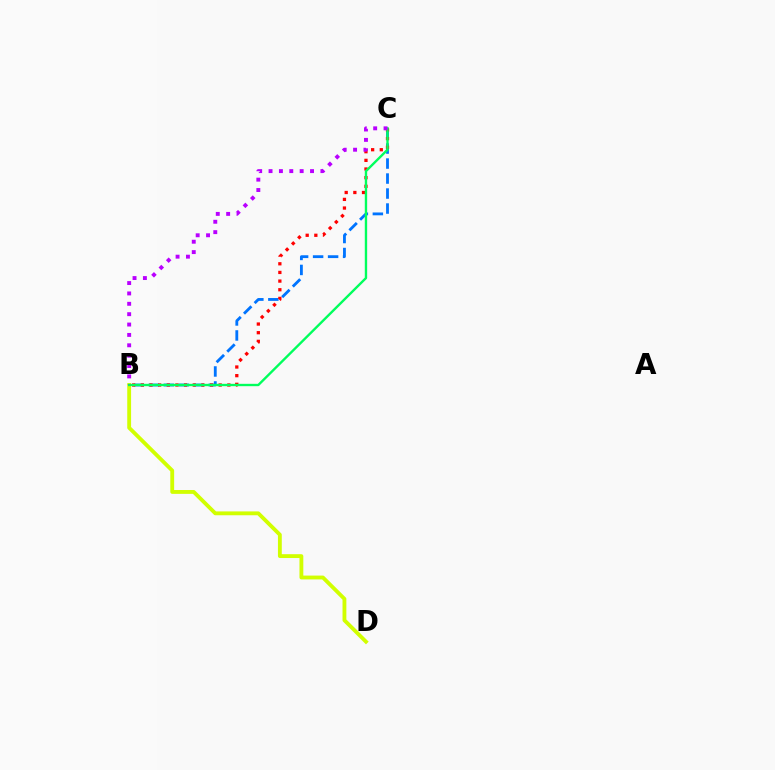{('B', 'C'): [{'color': '#0074ff', 'line_style': 'dashed', 'thickness': 2.04}, {'color': '#ff0000', 'line_style': 'dotted', 'thickness': 2.35}, {'color': '#00ff5c', 'line_style': 'solid', 'thickness': 1.7}, {'color': '#b900ff', 'line_style': 'dotted', 'thickness': 2.82}], ('B', 'D'): [{'color': '#d1ff00', 'line_style': 'solid', 'thickness': 2.77}]}